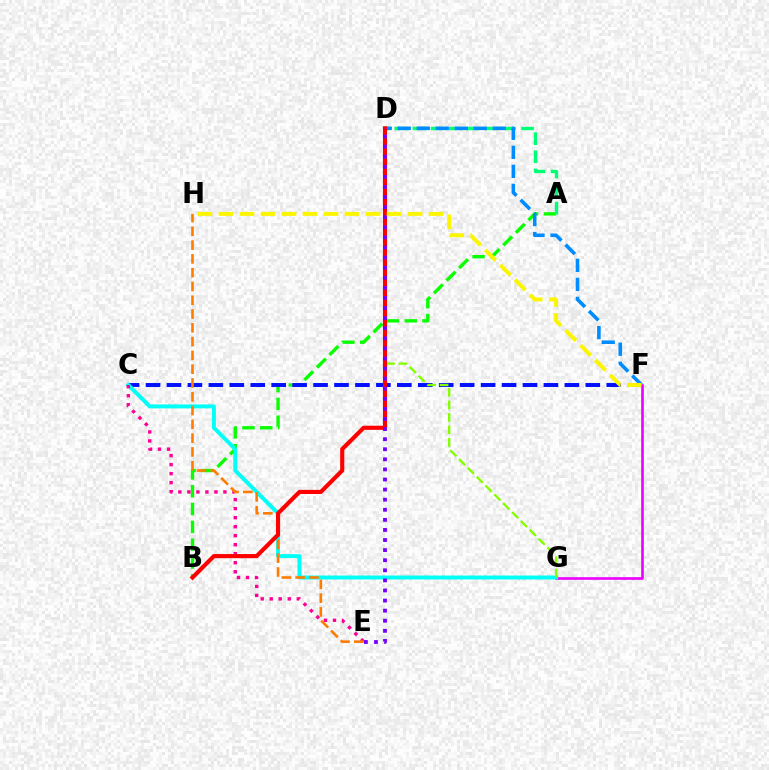{('F', 'G'): [{'color': '#ee00ff', 'line_style': 'solid', 'thickness': 1.91}], ('A', 'B'): [{'color': '#08ff00', 'line_style': 'dashed', 'thickness': 2.42}], ('C', 'F'): [{'color': '#0010ff', 'line_style': 'dashed', 'thickness': 2.84}], ('C', 'G'): [{'color': '#00fff6', 'line_style': 'solid', 'thickness': 2.84}], ('C', 'E'): [{'color': '#ff0094', 'line_style': 'dotted', 'thickness': 2.45}], ('D', 'G'): [{'color': '#84ff00', 'line_style': 'dashed', 'thickness': 1.7}], ('A', 'D'): [{'color': '#00ff74', 'line_style': 'dashed', 'thickness': 2.46}], ('D', 'F'): [{'color': '#008cff', 'line_style': 'dashed', 'thickness': 2.58}], ('E', 'H'): [{'color': '#ff7c00', 'line_style': 'dashed', 'thickness': 1.87}], ('B', 'D'): [{'color': '#ff0000', 'line_style': 'solid', 'thickness': 2.97}], ('D', 'E'): [{'color': '#7200ff', 'line_style': 'dotted', 'thickness': 2.74}], ('F', 'H'): [{'color': '#fcf500', 'line_style': 'dashed', 'thickness': 2.85}]}